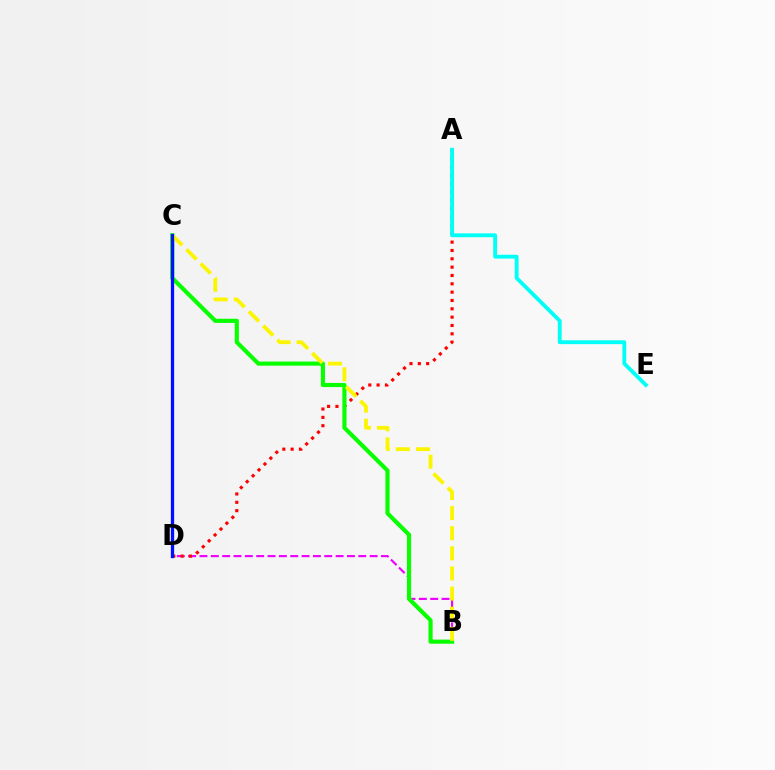{('B', 'D'): [{'color': '#ee00ff', 'line_style': 'dashed', 'thickness': 1.54}], ('A', 'D'): [{'color': '#ff0000', 'line_style': 'dotted', 'thickness': 2.26}], ('B', 'C'): [{'color': '#08ff00', 'line_style': 'solid', 'thickness': 2.98}, {'color': '#fcf500', 'line_style': 'dashed', 'thickness': 2.73}], ('A', 'E'): [{'color': '#00fff6', 'line_style': 'solid', 'thickness': 2.77}], ('C', 'D'): [{'color': '#0010ff', 'line_style': 'solid', 'thickness': 2.36}]}